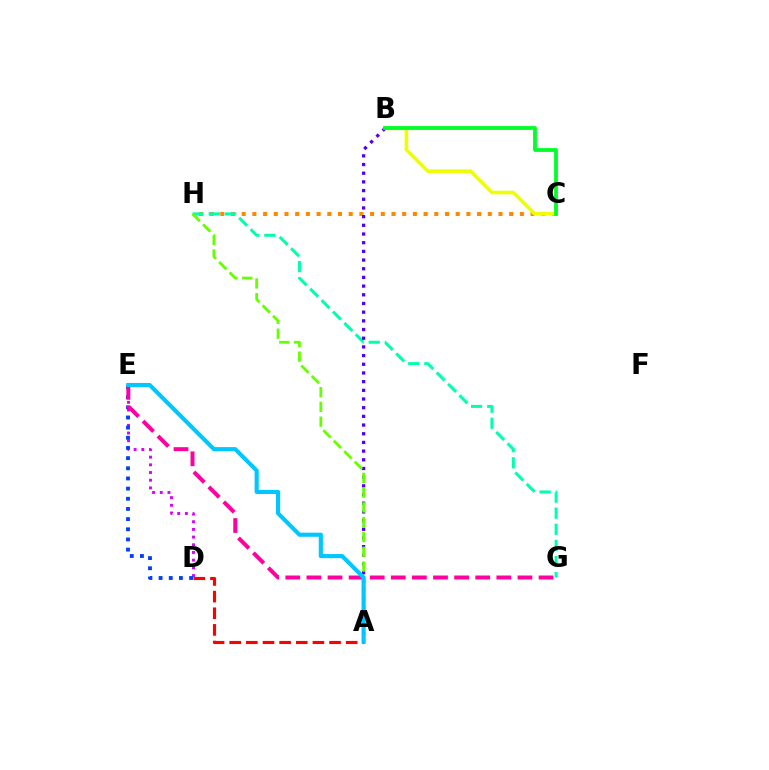{('C', 'H'): [{'color': '#ff8800', 'line_style': 'dotted', 'thickness': 2.91}], ('B', 'C'): [{'color': '#eeff00', 'line_style': 'solid', 'thickness': 2.59}, {'color': '#00ff27', 'line_style': 'solid', 'thickness': 2.73}], ('G', 'H'): [{'color': '#00ffaf', 'line_style': 'dashed', 'thickness': 2.19}], ('D', 'E'): [{'color': '#d600ff', 'line_style': 'dotted', 'thickness': 2.09}, {'color': '#003fff', 'line_style': 'dotted', 'thickness': 2.76}], ('A', 'D'): [{'color': '#ff0000', 'line_style': 'dashed', 'thickness': 2.26}], ('A', 'B'): [{'color': '#4f00ff', 'line_style': 'dotted', 'thickness': 2.36}], ('E', 'G'): [{'color': '#ff00a0', 'line_style': 'dashed', 'thickness': 2.87}], ('A', 'H'): [{'color': '#66ff00', 'line_style': 'dashed', 'thickness': 2.01}], ('A', 'E'): [{'color': '#00c7ff', 'line_style': 'solid', 'thickness': 2.97}]}